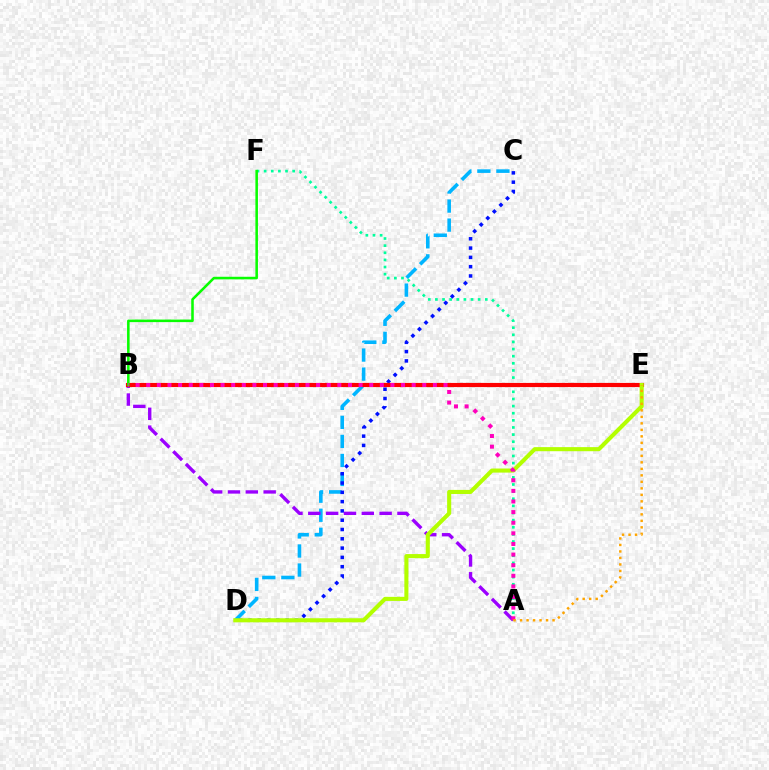{('C', 'D'): [{'color': '#00b5ff', 'line_style': 'dashed', 'thickness': 2.59}, {'color': '#0010ff', 'line_style': 'dotted', 'thickness': 2.53}], ('A', 'B'): [{'color': '#9b00ff', 'line_style': 'dashed', 'thickness': 2.42}, {'color': '#ff00bd', 'line_style': 'dotted', 'thickness': 2.88}], ('A', 'F'): [{'color': '#00ff9d', 'line_style': 'dotted', 'thickness': 1.94}], ('B', 'E'): [{'color': '#ff0000', 'line_style': 'solid', 'thickness': 2.99}], ('D', 'E'): [{'color': '#b3ff00', 'line_style': 'solid', 'thickness': 2.94}], ('B', 'F'): [{'color': '#08ff00', 'line_style': 'solid', 'thickness': 1.84}], ('A', 'E'): [{'color': '#ffa500', 'line_style': 'dotted', 'thickness': 1.77}]}